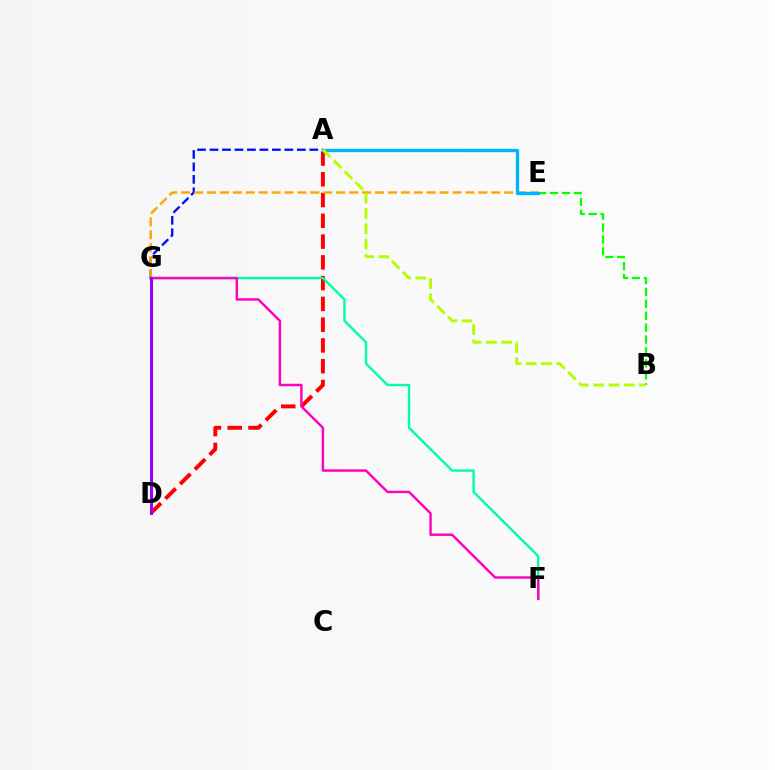{('A', 'G'): [{'color': '#0010ff', 'line_style': 'dashed', 'thickness': 1.69}], ('B', 'E'): [{'color': '#08ff00', 'line_style': 'dashed', 'thickness': 1.62}], ('A', 'D'): [{'color': '#ff0000', 'line_style': 'dashed', 'thickness': 2.82}], ('E', 'G'): [{'color': '#ffa500', 'line_style': 'dashed', 'thickness': 1.76}], ('A', 'E'): [{'color': '#00b5ff', 'line_style': 'solid', 'thickness': 2.4}], ('F', 'G'): [{'color': '#00ff9d', 'line_style': 'solid', 'thickness': 1.72}, {'color': '#ff00bd', 'line_style': 'solid', 'thickness': 1.76}], ('A', 'B'): [{'color': '#b3ff00', 'line_style': 'dashed', 'thickness': 2.07}], ('D', 'G'): [{'color': '#9b00ff', 'line_style': 'solid', 'thickness': 2.18}]}